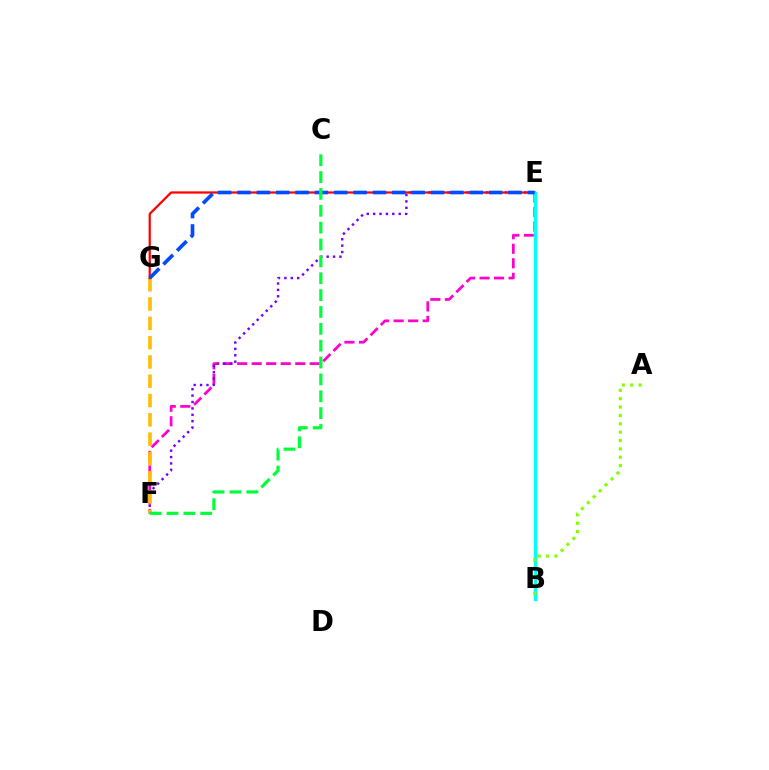{('E', 'F'): [{'color': '#ff00cf', 'line_style': 'dashed', 'thickness': 1.97}, {'color': '#7200ff', 'line_style': 'dotted', 'thickness': 1.74}], ('F', 'G'): [{'color': '#ffbd00', 'line_style': 'dashed', 'thickness': 2.62}], ('E', 'G'): [{'color': '#ff0000', 'line_style': 'solid', 'thickness': 1.62}, {'color': '#004bff', 'line_style': 'dashed', 'thickness': 2.63}], ('B', 'E'): [{'color': '#00fff6', 'line_style': 'solid', 'thickness': 2.44}], ('A', 'B'): [{'color': '#84ff00', 'line_style': 'dotted', 'thickness': 2.27}], ('C', 'F'): [{'color': '#00ff39', 'line_style': 'dashed', 'thickness': 2.29}]}